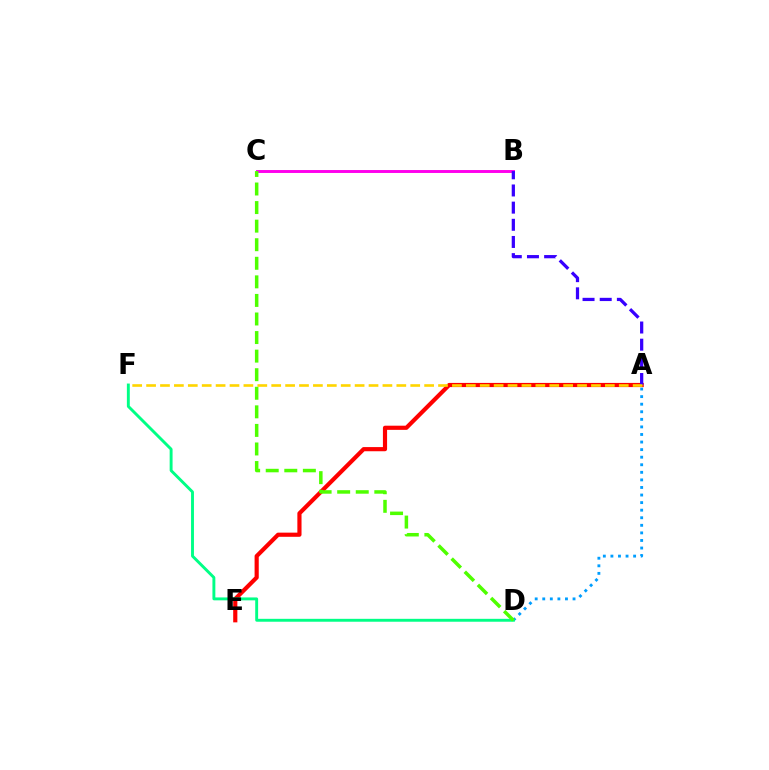{('A', 'E'): [{'color': '#ff0000', 'line_style': 'solid', 'thickness': 3.0}], ('A', 'D'): [{'color': '#009eff', 'line_style': 'dotted', 'thickness': 2.06}], ('B', 'C'): [{'color': '#ff00ed', 'line_style': 'solid', 'thickness': 2.11}], ('D', 'F'): [{'color': '#00ff86', 'line_style': 'solid', 'thickness': 2.09}], ('A', 'B'): [{'color': '#3700ff', 'line_style': 'dashed', 'thickness': 2.33}], ('C', 'D'): [{'color': '#4fff00', 'line_style': 'dashed', 'thickness': 2.52}], ('A', 'F'): [{'color': '#ffd500', 'line_style': 'dashed', 'thickness': 1.89}]}